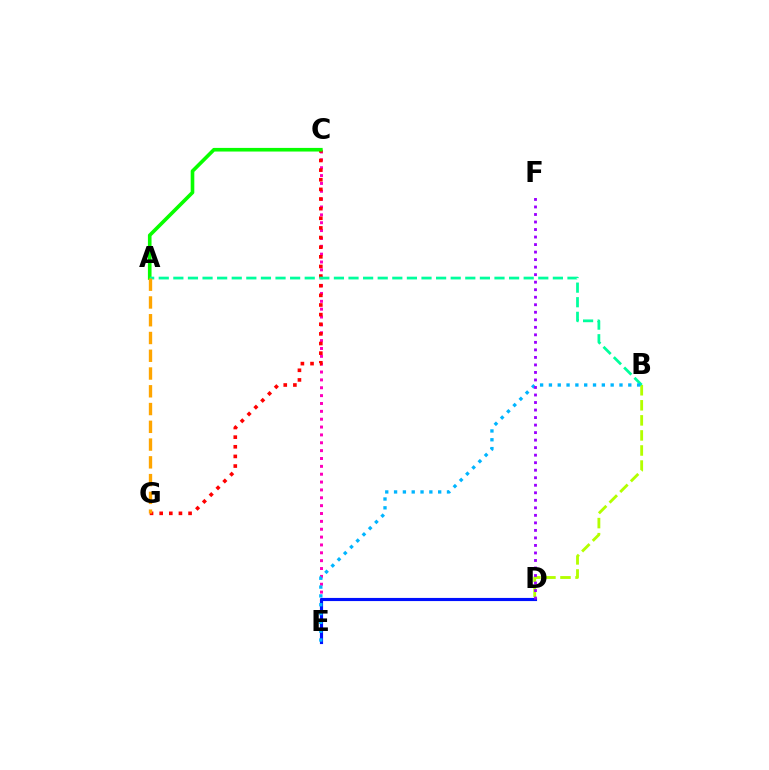{('B', 'D'): [{'color': '#b3ff00', 'line_style': 'dashed', 'thickness': 2.05}], ('C', 'E'): [{'color': '#ff00bd', 'line_style': 'dotted', 'thickness': 2.14}], ('C', 'G'): [{'color': '#ff0000', 'line_style': 'dotted', 'thickness': 2.62}], ('A', 'C'): [{'color': '#08ff00', 'line_style': 'solid', 'thickness': 2.61}], ('A', 'B'): [{'color': '#00ff9d', 'line_style': 'dashed', 'thickness': 1.98}], ('D', 'E'): [{'color': '#0010ff', 'line_style': 'solid', 'thickness': 2.26}], ('A', 'G'): [{'color': '#ffa500', 'line_style': 'dashed', 'thickness': 2.41}], ('B', 'E'): [{'color': '#00b5ff', 'line_style': 'dotted', 'thickness': 2.4}], ('D', 'F'): [{'color': '#9b00ff', 'line_style': 'dotted', 'thickness': 2.04}]}